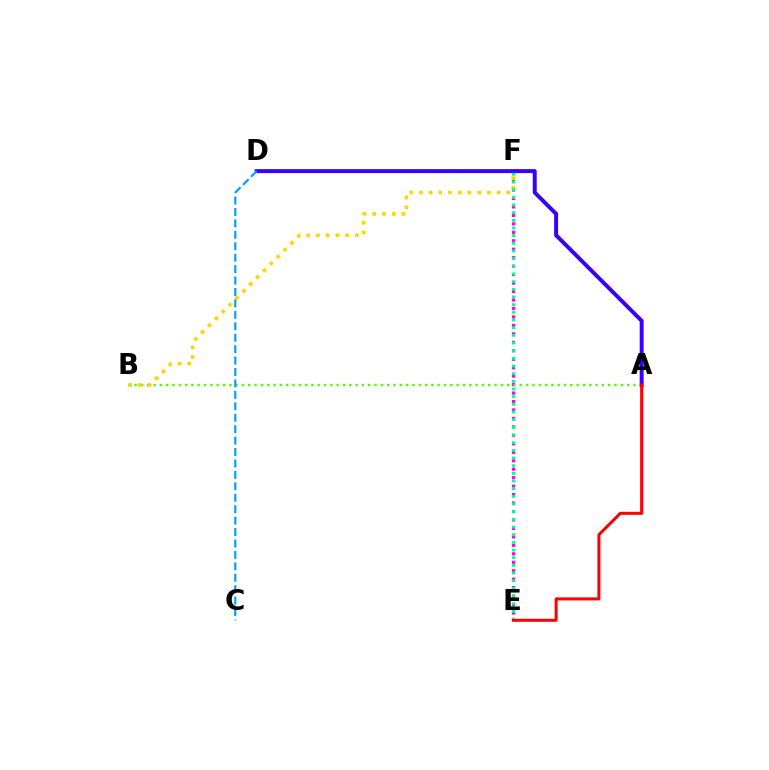{('E', 'F'): [{'color': '#ff00ed', 'line_style': 'dotted', 'thickness': 2.3}, {'color': '#00ff86', 'line_style': 'dotted', 'thickness': 2.08}], ('A', 'B'): [{'color': '#4fff00', 'line_style': 'dotted', 'thickness': 1.72}], ('A', 'D'): [{'color': '#3700ff', 'line_style': 'solid', 'thickness': 2.85}], ('B', 'F'): [{'color': '#ffd500', 'line_style': 'dotted', 'thickness': 2.64}], ('C', 'D'): [{'color': '#009eff', 'line_style': 'dashed', 'thickness': 1.55}], ('A', 'E'): [{'color': '#ff0000', 'line_style': 'solid', 'thickness': 2.17}]}